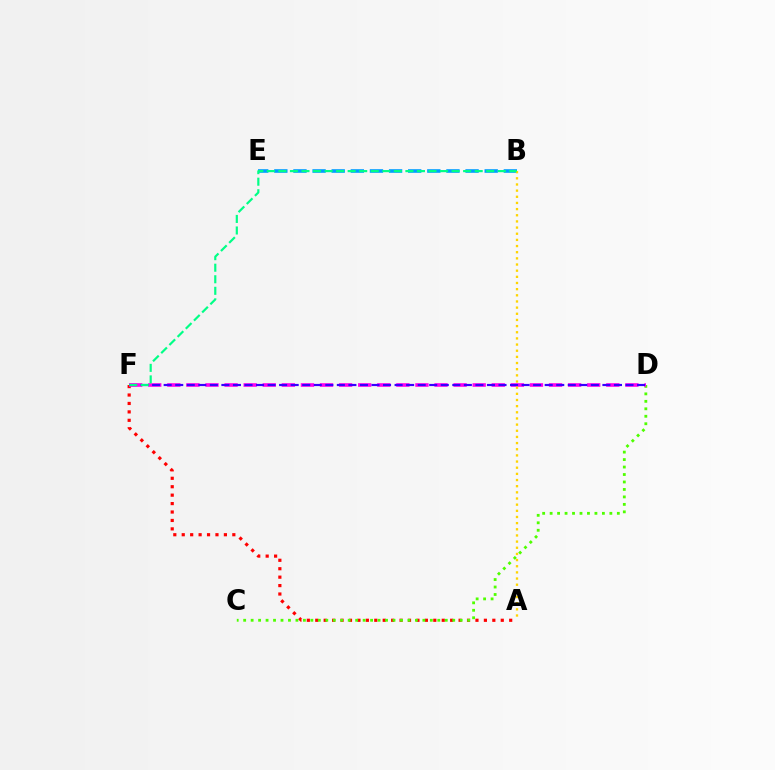{('A', 'F'): [{'color': '#ff0000', 'line_style': 'dotted', 'thickness': 2.29}], ('B', 'E'): [{'color': '#009eff', 'line_style': 'dashed', 'thickness': 2.6}], ('C', 'D'): [{'color': '#4fff00', 'line_style': 'dotted', 'thickness': 2.03}], ('D', 'F'): [{'color': '#ff00ed', 'line_style': 'dashed', 'thickness': 2.59}, {'color': '#3700ff', 'line_style': 'dashed', 'thickness': 1.57}], ('A', 'B'): [{'color': '#ffd500', 'line_style': 'dotted', 'thickness': 1.67}], ('B', 'F'): [{'color': '#00ff86', 'line_style': 'dashed', 'thickness': 1.57}]}